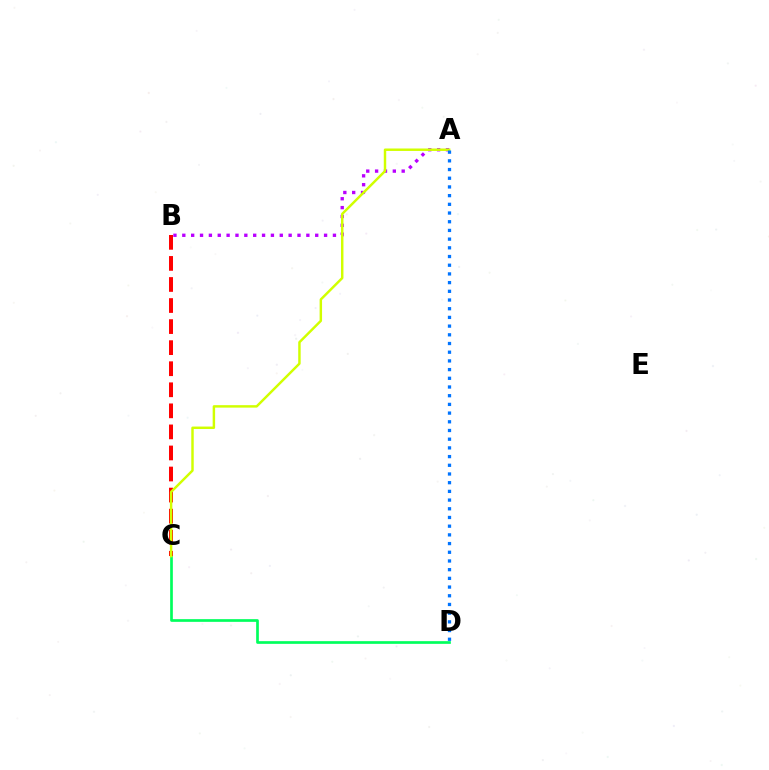{('C', 'D'): [{'color': '#00ff5c', 'line_style': 'solid', 'thickness': 1.94}], ('B', 'C'): [{'color': '#ff0000', 'line_style': 'dashed', 'thickness': 2.86}], ('A', 'B'): [{'color': '#b900ff', 'line_style': 'dotted', 'thickness': 2.41}], ('A', 'C'): [{'color': '#d1ff00', 'line_style': 'solid', 'thickness': 1.77}], ('A', 'D'): [{'color': '#0074ff', 'line_style': 'dotted', 'thickness': 2.36}]}